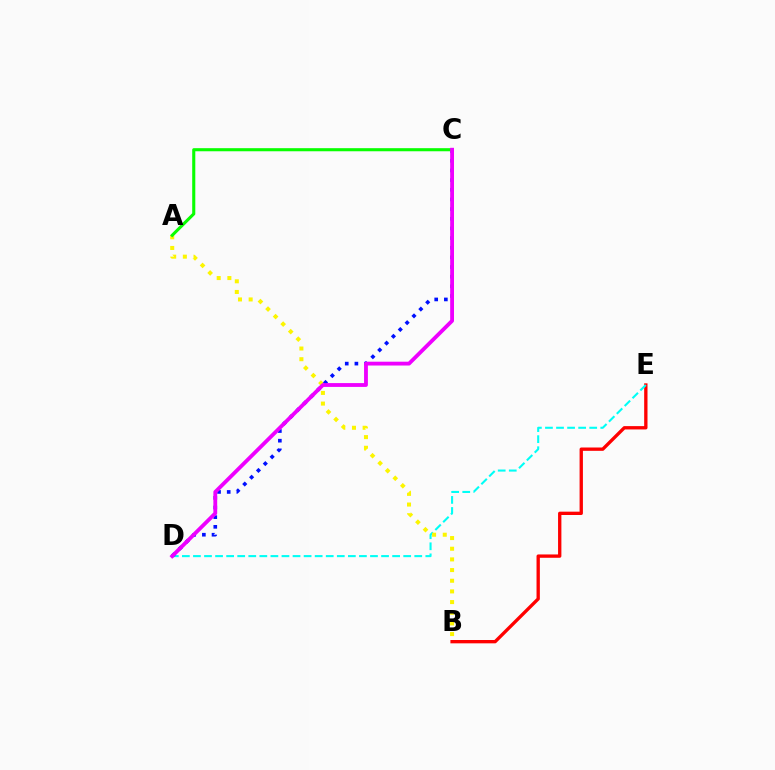{('B', 'E'): [{'color': '#ff0000', 'line_style': 'solid', 'thickness': 2.4}], ('D', 'E'): [{'color': '#00fff6', 'line_style': 'dashed', 'thickness': 1.5}], ('A', 'B'): [{'color': '#fcf500', 'line_style': 'dotted', 'thickness': 2.9}], ('C', 'D'): [{'color': '#0010ff', 'line_style': 'dotted', 'thickness': 2.62}, {'color': '#ee00ff', 'line_style': 'solid', 'thickness': 2.75}], ('A', 'C'): [{'color': '#08ff00', 'line_style': 'solid', 'thickness': 2.22}]}